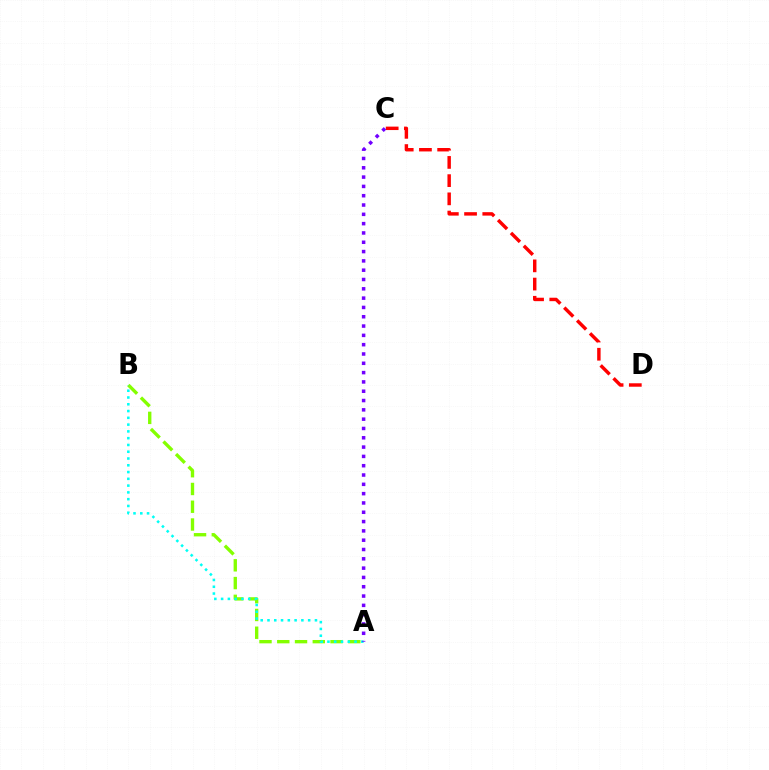{('C', 'D'): [{'color': '#ff0000', 'line_style': 'dashed', 'thickness': 2.47}], ('A', 'B'): [{'color': '#84ff00', 'line_style': 'dashed', 'thickness': 2.41}, {'color': '#00fff6', 'line_style': 'dotted', 'thickness': 1.84}], ('A', 'C'): [{'color': '#7200ff', 'line_style': 'dotted', 'thickness': 2.53}]}